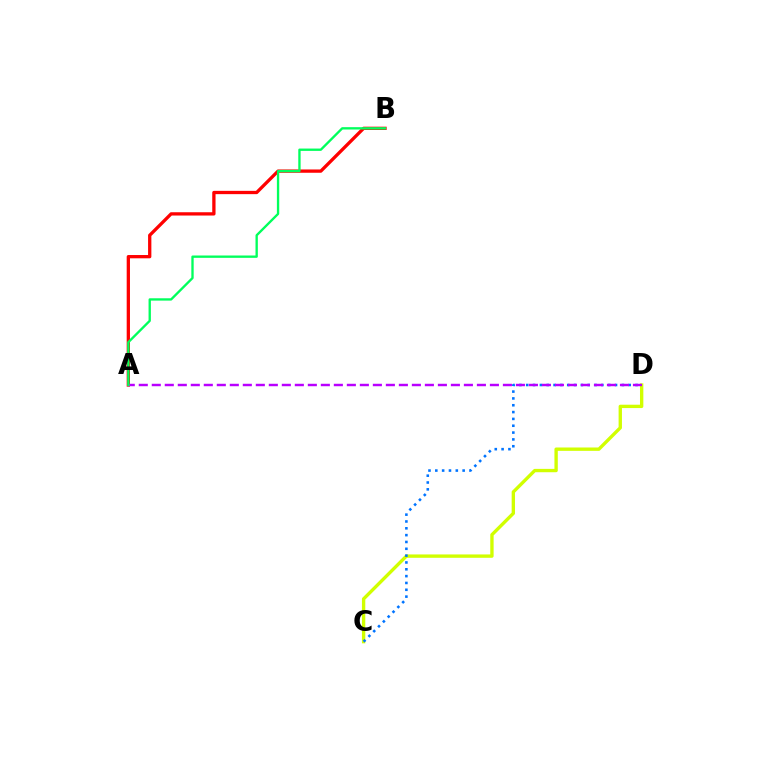{('C', 'D'): [{'color': '#d1ff00', 'line_style': 'solid', 'thickness': 2.41}, {'color': '#0074ff', 'line_style': 'dotted', 'thickness': 1.86}], ('A', 'B'): [{'color': '#ff0000', 'line_style': 'solid', 'thickness': 2.37}, {'color': '#00ff5c', 'line_style': 'solid', 'thickness': 1.69}], ('A', 'D'): [{'color': '#b900ff', 'line_style': 'dashed', 'thickness': 1.77}]}